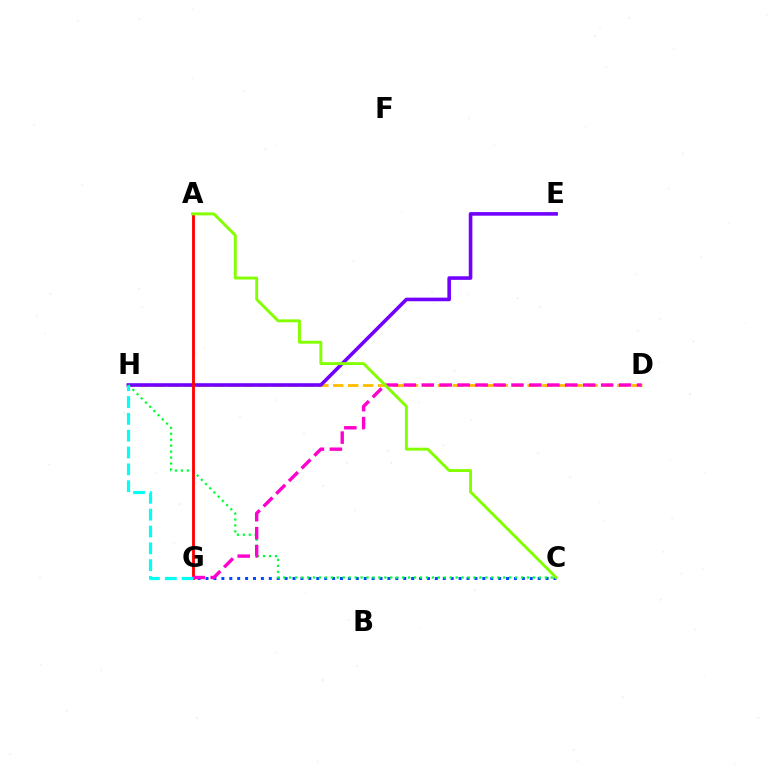{('D', 'H'): [{'color': '#ffbd00', 'line_style': 'dashed', 'thickness': 2.03}], ('C', 'G'): [{'color': '#004bff', 'line_style': 'dotted', 'thickness': 2.15}], ('E', 'H'): [{'color': '#7200ff', 'line_style': 'solid', 'thickness': 2.58}], ('C', 'H'): [{'color': '#00ff39', 'line_style': 'dotted', 'thickness': 1.61}], ('A', 'G'): [{'color': '#ff0000', 'line_style': 'solid', 'thickness': 2.04}], ('D', 'G'): [{'color': '#ff00cf', 'line_style': 'dashed', 'thickness': 2.44}], ('A', 'C'): [{'color': '#84ff00', 'line_style': 'solid', 'thickness': 2.1}], ('G', 'H'): [{'color': '#00fff6', 'line_style': 'dashed', 'thickness': 2.29}]}